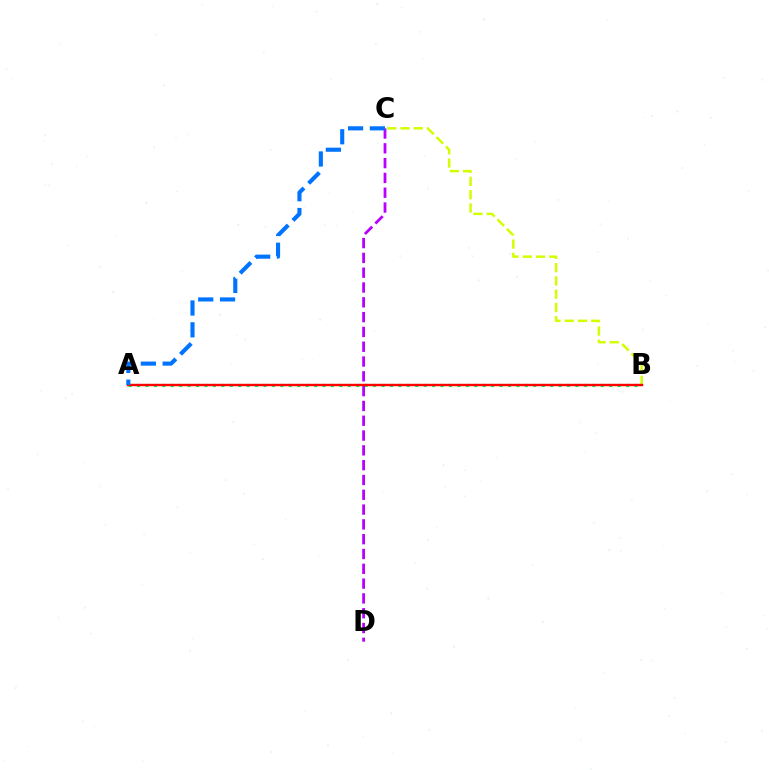{('A', 'B'): [{'color': '#00ff5c', 'line_style': 'dotted', 'thickness': 2.29}, {'color': '#ff0000', 'line_style': 'solid', 'thickness': 1.75}], ('C', 'D'): [{'color': '#b900ff', 'line_style': 'dashed', 'thickness': 2.01}], ('B', 'C'): [{'color': '#d1ff00', 'line_style': 'dashed', 'thickness': 1.8}], ('A', 'C'): [{'color': '#0074ff', 'line_style': 'dashed', 'thickness': 2.96}]}